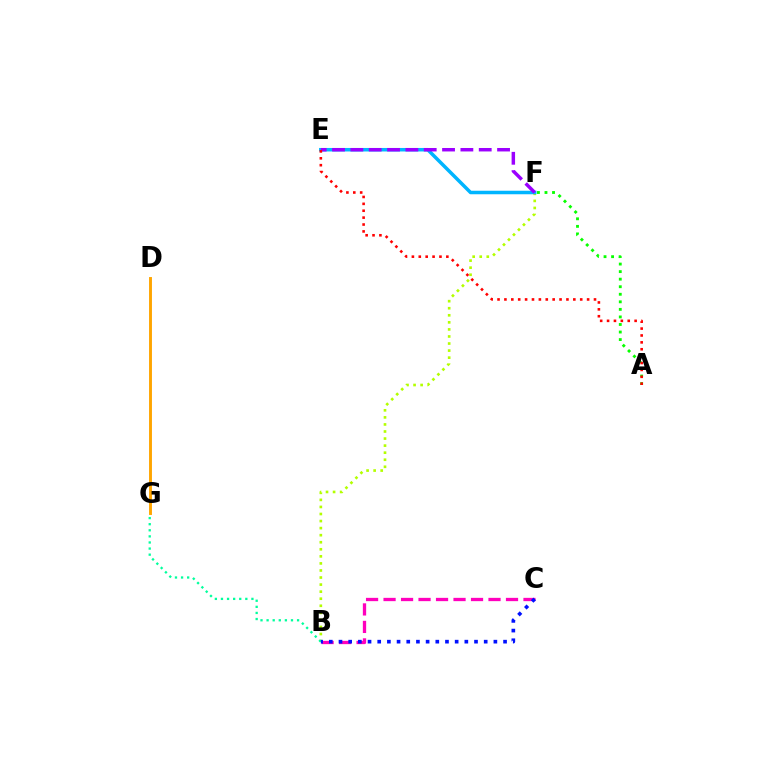{('B', 'F'): [{'color': '#b3ff00', 'line_style': 'dotted', 'thickness': 1.92}], ('A', 'F'): [{'color': '#08ff00', 'line_style': 'dotted', 'thickness': 2.05}], ('B', 'C'): [{'color': '#ff00bd', 'line_style': 'dashed', 'thickness': 2.38}, {'color': '#0010ff', 'line_style': 'dotted', 'thickness': 2.63}], ('D', 'G'): [{'color': '#ffa500', 'line_style': 'solid', 'thickness': 2.09}], ('B', 'G'): [{'color': '#00ff9d', 'line_style': 'dotted', 'thickness': 1.66}], ('E', 'F'): [{'color': '#00b5ff', 'line_style': 'solid', 'thickness': 2.53}, {'color': '#9b00ff', 'line_style': 'dashed', 'thickness': 2.49}], ('A', 'E'): [{'color': '#ff0000', 'line_style': 'dotted', 'thickness': 1.87}]}